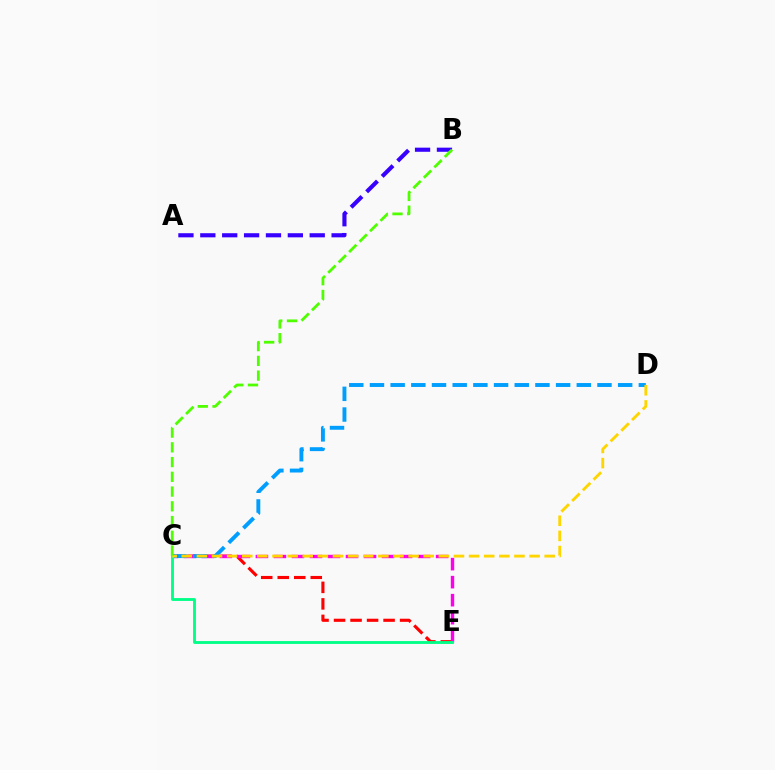{('C', 'E'): [{'color': '#ff0000', 'line_style': 'dashed', 'thickness': 2.24}, {'color': '#ff00ed', 'line_style': 'dashed', 'thickness': 2.45}, {'color': '#00ff86', 'line_style': 'solid', 'thickness': 2.04}], ('C', 'D'): [{'color': '#009eff', 'line_style': 'dashed', 'thickness': 2.81}, {'color': '#ffd500', 'line_style': 'dashed', 'thickness': 2.05}], ('A', 'B'): [{'color': '#3700ff', 'line_style': 'dashed', 'thickness': 2.97}], ('B', 'C'): [{'color': '#4fff00', 'line_style': 'dashed', 'thickness': 2.0}]}